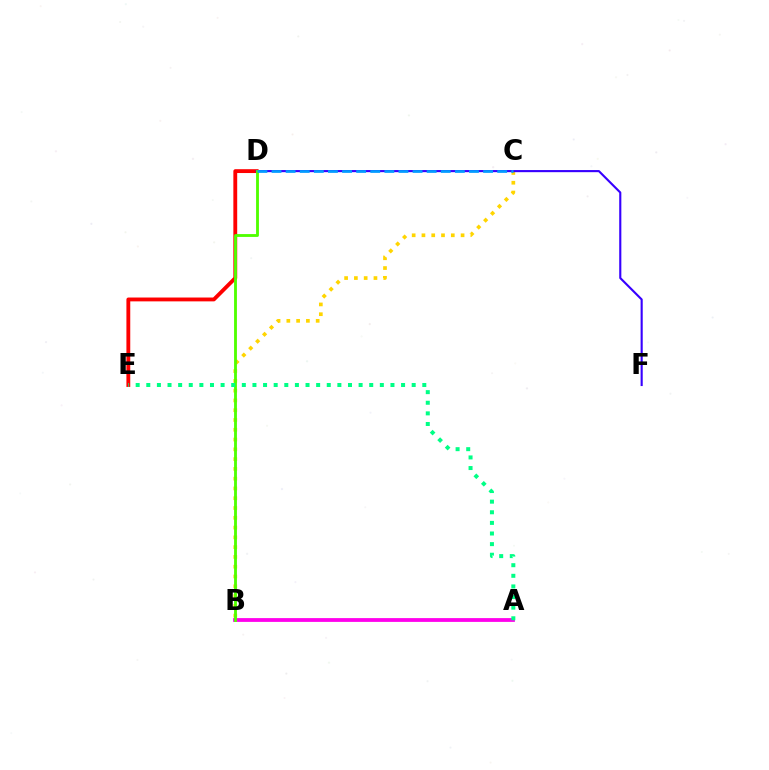{('B', 'C'): [{'color': '#ffd500', 'line_style': 'dotted', 'thickness': 2.66}], ('D', 'E'): [{'color': '#ff0000', 'line_style': 'solid', 'thickness': 2.77}], ('A', 'B'): [{'color': '#ff00ed', 'line_style': 'solid', 'thickness': 2.73}], ('D', 'F'): [{'color': '#3700ff', 'line_style': 'solid', 'thickness': 1.53}], ('B', 'D'): [{'color': '#4fff00', 'line_style': 'solid', 'thickness': 2.05}], ('C', 'D'): [{'color': '#009eff', 'line_style': 'dashed', 'thickness': 1.92}], ('A', 'E'): [{'color': '#00ff86', 'line_style': 'dotted', 'thickness': 2.88}]}